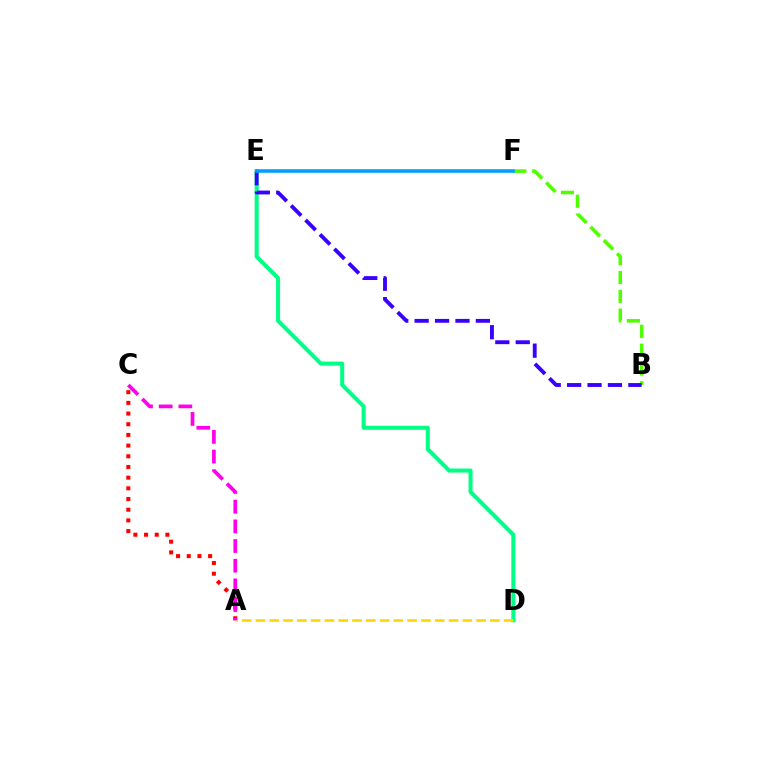{('D', 'E'): [{'color': '#00ff86', 'line_style': 'solid', 'thickness': 2.91}], ('B', 'F'): [{'color': '#4fff00', 'line_style': 'dashed', 'thickness': 2.55}], ('A', 'C'): [{'color': '#ff0000', 'line_style': 'dotted', 'thickness': 2.9}, {'color': '#ff00ed', 'line_style': 'dashed', 'thickness': 2.67}], ('B', 'E'): [{'color': '#3700ff', 'line_style': 'dashed', 'thickness': 2.77}], ('E', 'F'): [{'color': '#009eff', 'line_style': 'solid', 'thickness': 2.57}], ('A', 'D'): [{'color': '#ffd500', 'line_style': 'dashed', 'thickness': 1.87}]}